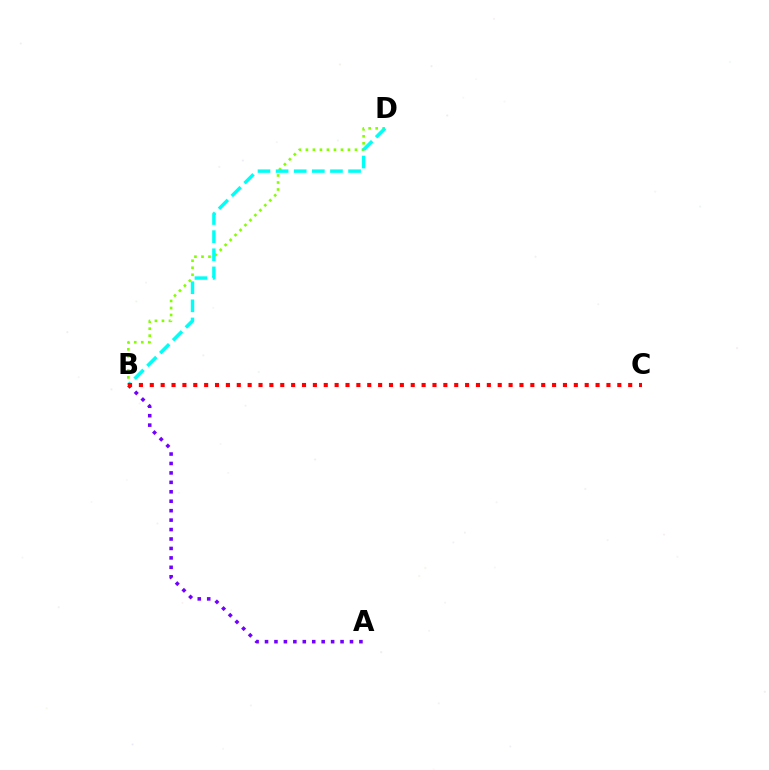{('B', 'D'): [{'color': '#84ff00', 'line_style': 'dotted', 'thickness': 1.91}, {'color': '#00fff6', 'line_style': 'dashed', 'thickness': 2.46}], ('A', 'B'): [{'color': '#7200ff', 'line_style': 'dotted', 'thickness': 2.57}], ('B', 'C'): [{'color': '#ff0000', 'line_style': 'dotted', 'thickness': 2.95}]}